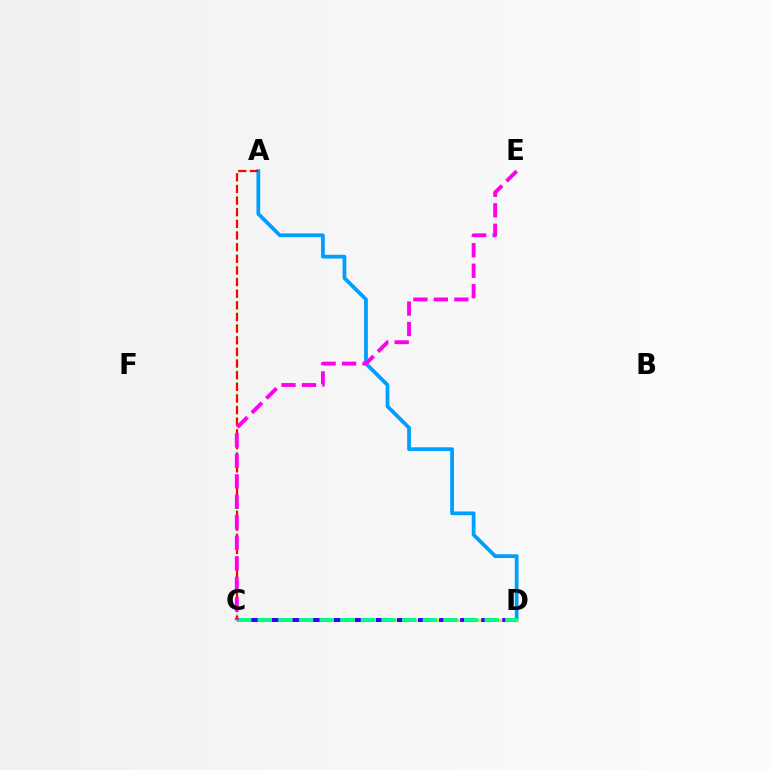{('A', 'D'): [{'color': '#009eff', 'line_style': 'solid', 'thickness': 2.71}], ('C', 'D'): [{'color': '#ffd500', 'line_style': 'solid', 'thickness': 1.98}, {'color': '#3700ff', 'line_style': 'dashed', 'thickness': 2.86}, {'color': '#00ff86', 'line_style': 'dashed', 'thickness': 2.8}], ('A', 'C'): [{'color': '#4fff00', 'line_style': 'dotted', 'thickness': 1.58}, {'color': '#ff0000', 'line_style': 'dashed', 'thickness': 1.58}], ('C', 'E'): [{'color': '#ff00ed', 'line_style': 'dashed', 'thickness': 2.78}]}